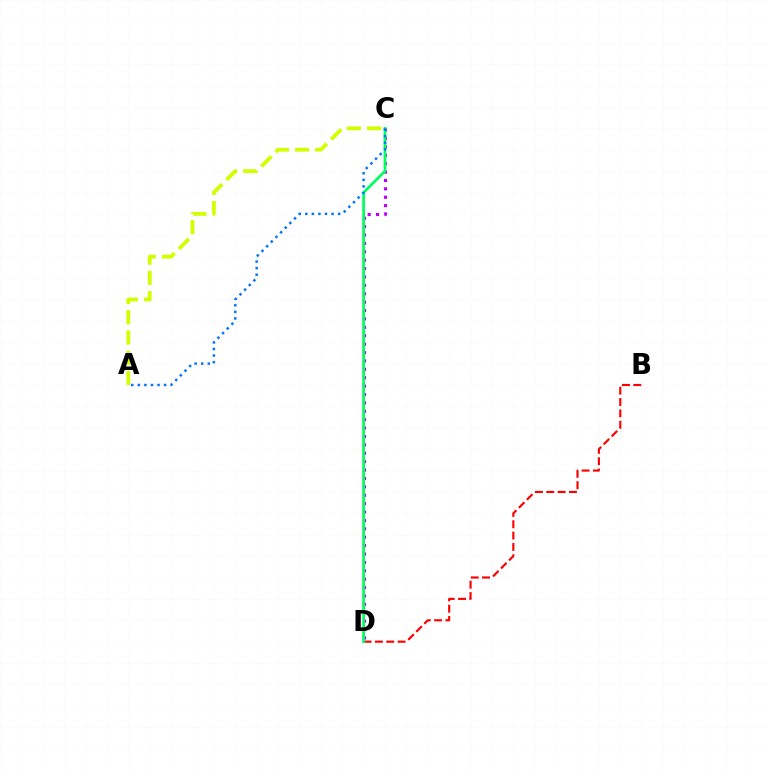{('B', 'D'): [{'color': '#ff0000', 'line_style': 'dashed', 'thickness': 1.54}], ('C', 'D'): [{'color': '#b900ff', 'line_style': 'dotted', 'thickness': 2.28}, {'color': '#00ff5c', 'line_style': 'solid', 'thickness': 1.97}], ('A', 'C'): [{'color': '#d1ff00', 'line_style': 'dashed', 'thickness': 2.75}, {'color': '#0074ff', 'line_style': 'dotted', 'thickness': 1.79}]}